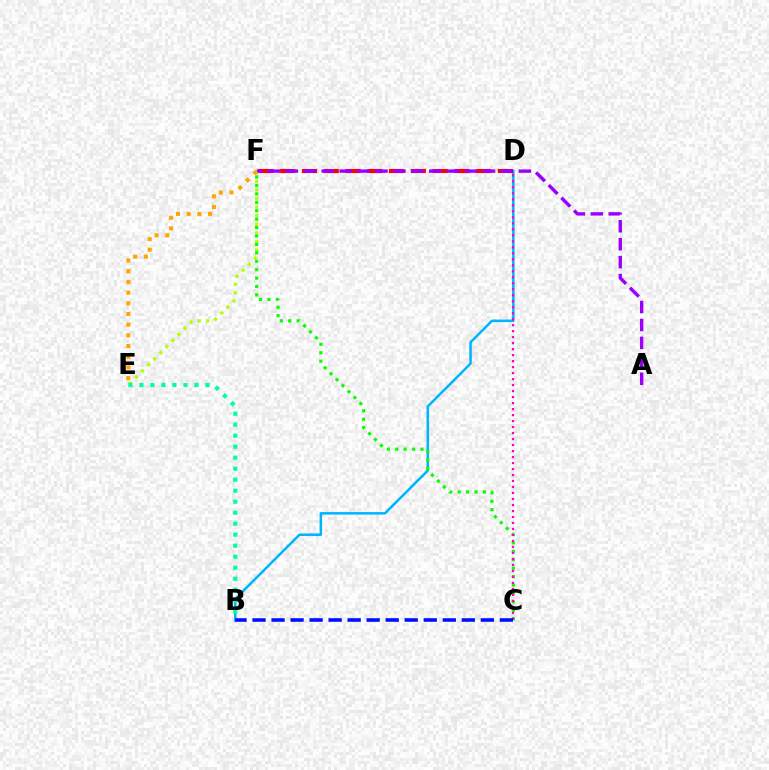{('B', 'D'): [{'color': '#00b5ff', 'line_style': 'solid', 'thickness': 1.81}], ('E', 'F'): [{'color': '#b3ff00', 'line_style': 'dotted', 'thickness': 2.34}, {'color': '#ffa500', 'line_style': 'dotted', 'thickness': 2.91}], ('C', 'F'): [{'color': '#08ff00', 'line_style': 'dotted', 'thickness': 2.29}], ('C', 'D'): [{'color': '#ff00bd', 'line_style': 'dotted', 'thickness': 1.63}], ('D', 'F'): [{'color': '#ff0000', 'line_style': 'dashed', 'thickness': 2.96}], ('B', 'E'): [{'color': '#00ff9d', 'line_style': 'dotted', 'thickness': 2.99}], ('B', 'C'): [{'color': '#0010ff', 'line_style': 'dashed', 'thickness': 2.58}], ('A', 'F'): [{'color': '#9b00ff', 'line_style': 'dashed', 'thickness': 2.44}]}